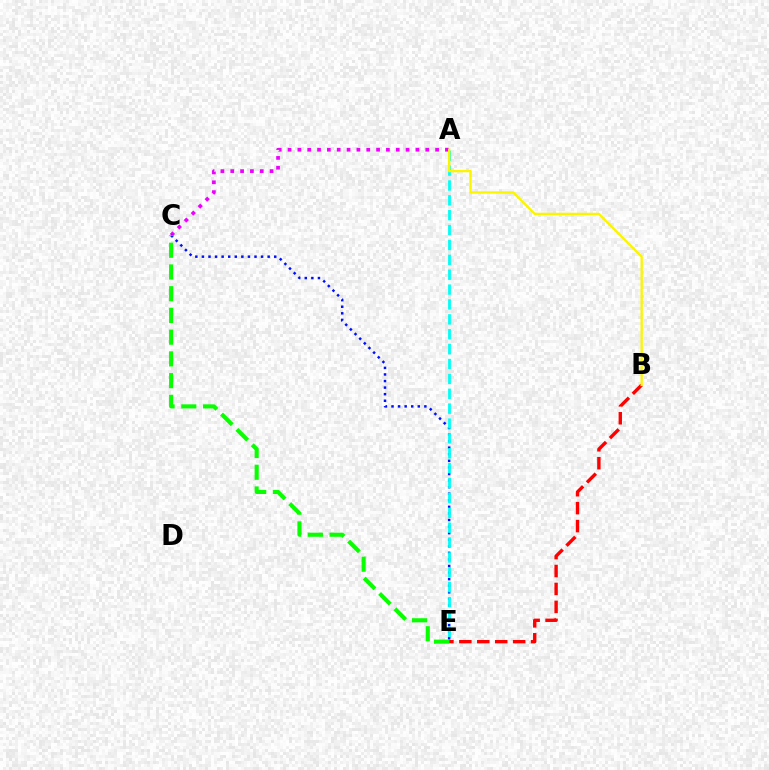{('A', 'C'): [{'color': '#ee00ff', 'line_style': 'dotted', 'thickness': 2.67}], ('C', 'E'): [{'color': '#0010ff', 'line_style': 'dotted', 'thickness': 1.79}, {'color': '#08ff00', 'line_style': 'dashed', 'thickness': 2.95}], ('A', 'E'): [{'color': '#00fff6', 'line_style': 'dashed', 'thickness': 2.02}], ('B', 'E'): [{'color': '#ff0000', 'line_style': 'dashed', 'thickness': 2.44}], ('A', 'B'): [{'color': '#fcf500', 'line_style': 'solid', 'thickness': 1.67}]}